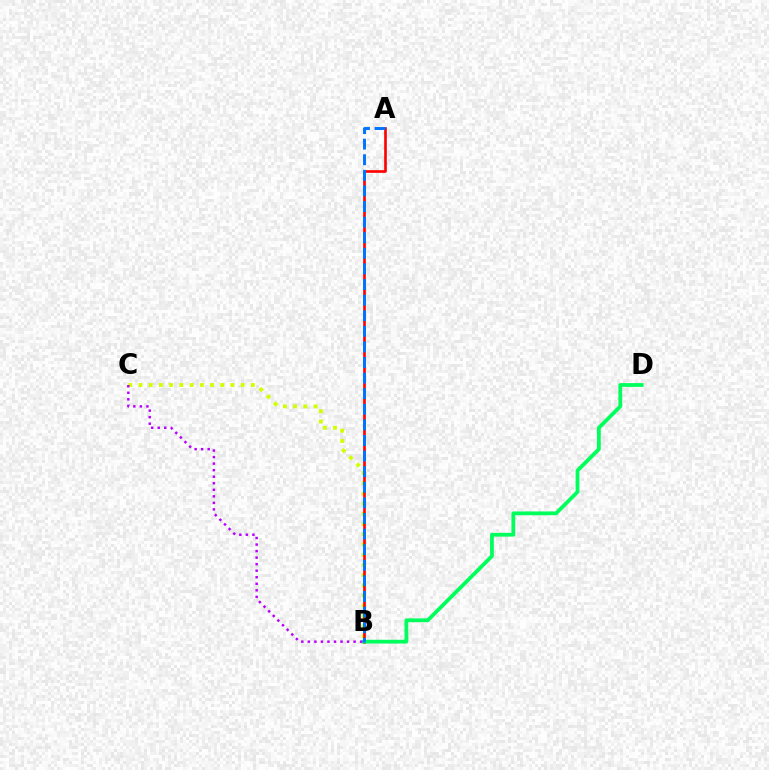{('B', 'C'): [{'color': '#d1ff00', 'line_style': 'dotted', 'thickness': 2.78}, {'color': '#b900ff', 'line_style': 'dotted', 'thickness': 1.78}], ('A', 'B'): [{'color': '#ff0000', 'line_style': 'solid', 'thickness': 1.9}, {'color': '#0074ff', 'line_style': 'dashed', 'thickness': 2.12}], ('B', 'D'): [{'color': '#00ff5c', 'line_style': 'solid', 'thickness': 2.72}]}